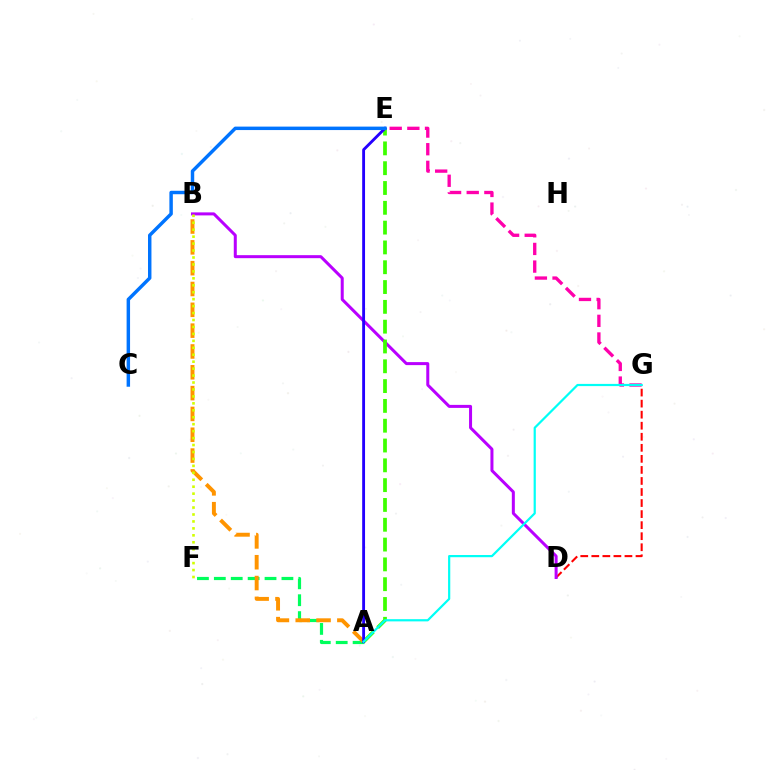{('A', 'F'): [{'color': '#00ff5c', 'line_style': 'dashed', 'thickness': 2.3}], ('D', 'G'): [{'color': '#ff0000', 'line_style': 'dashed', 'thickness': 1.5}], ('B', 'D'): [{'color': '#b900ff', 'line_style': 'solid', 'thickness': 2.17}], ('A', 'B'): [{'color': '#ff9400', 'line_style': 'dashed', 'thickness': 2.83}], ('E', 'G'): [{'color': '#ff00ac', 'line_style': 'dashed', 'thickness': 2.4}], ('A', 'E'): [{'color': '#3dff00', 'line_style': 'dashed', 'thickness': 2.69}, {'color': '#2500ff', 'line_style': 'solid', 'thickness': 2.06}], ('B', 'F'): [{'color': '#d1ff00', 'line_style': 'dotted', 'thickness': 1.89}], ('C', 'E'): [{'color': '#0074ff', 'line_style': 'solid', 'thickness': 2.48}], ('A', 'G'): [{'color': '#00fff6', 'line_style': 'solid', 'thickness': 1.59}]}